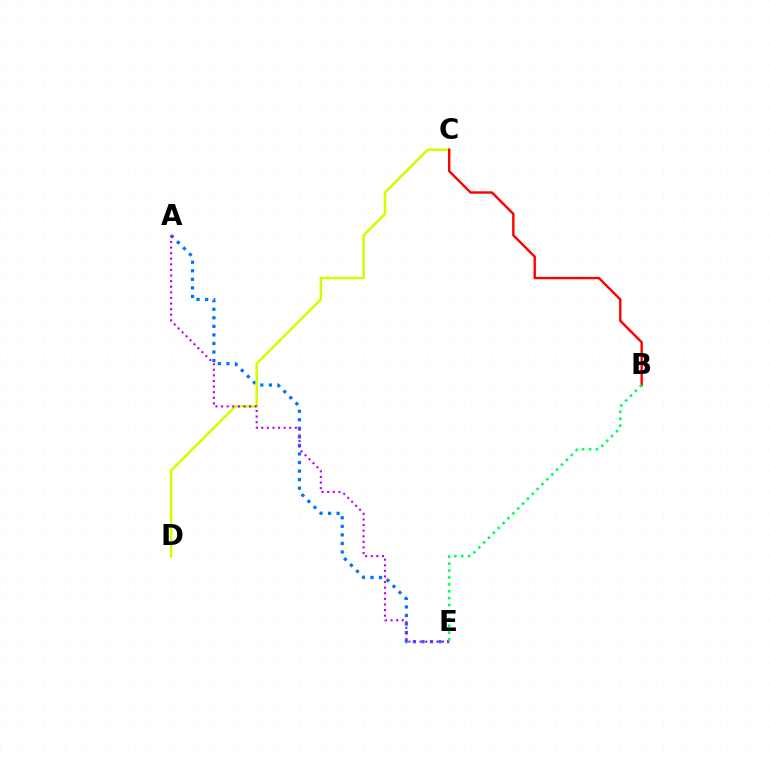{('A', 'E'): [{'color': '#0074ff', 'line_style': 'dotted', 'thickness': 2.32}, {'color': '#b900ff', 'line_style': 'dotted', 'thickness': 1.52}], ('C', 'D'): [{'color': '#d1ff00', 'line_style': 'solid', 'thickness': 1.81}], ('B', 'C'): [{'color': '#ff0000', 'line_style': 'solid', 'thickness': 1.72}], ('B', 'E'): [{'color': '#00ff5c', 'line_style': 'dotted', 'thickness': 1.87}]}